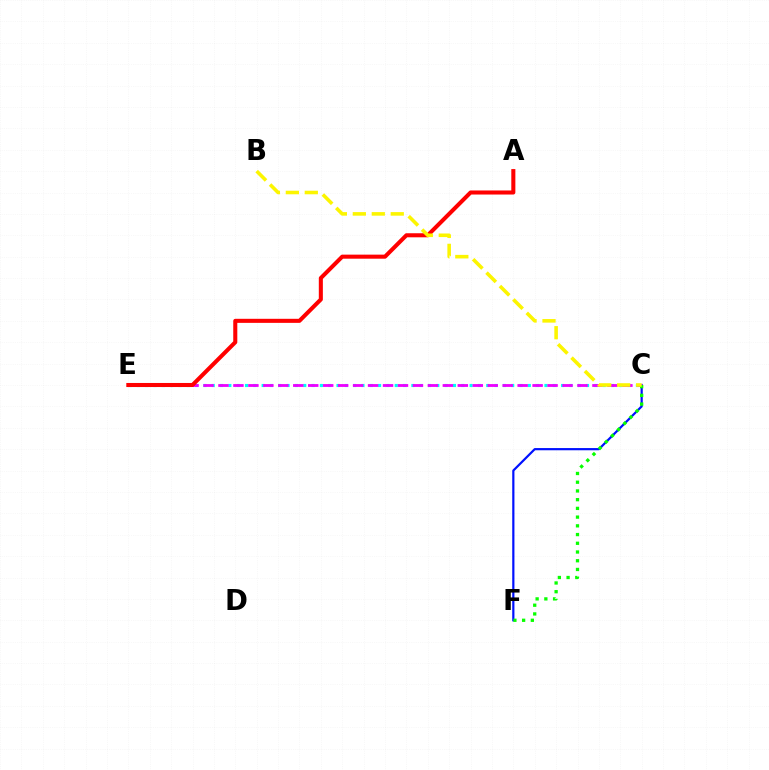{('C', 'E'): [{'color': '#00fff6', 'line_style': 'dotted', 'thickness': 2.26}, {'color': '#ee00ff', 'line_style': 'dashed', 'thickness': 2.03}], ('C', 'F'): [{'color': '#0010ff', 'line_style': 'solid', 'thickness': 1.58}, {'color': '#08ff00', 'line_style': 'dotted', 'thickness': 2.37}], ('A', 'E'): [{'color': '#ff0000', 'line_style': 'solid', 'thickness': 2.92}], ('B', 'C'): [{'color': '#fcf500', 'line_style': 'dashed', 'thickness': 2.58}]}